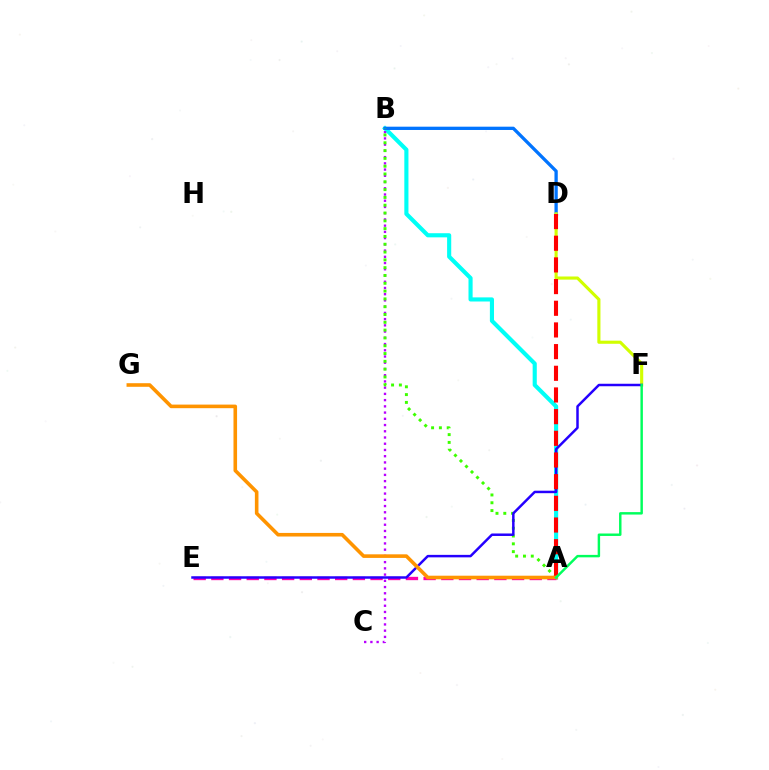{('A', 'B'): [{'color': '#00fff6', 'line_style': 'solid', 'thickness': 2.97}, {'color': '#3dff00', 'line_style': 'dotted', 'thickness': 2.12}], ('B', 'D'): [{'color': '#0074ff', 'line_style': 'solid', 'thickness': 2.37}], ('B', 'C'): [{'color': '#b900ff', 'line_style': 'dotted', 'thickness': 1.69}], ('A', 'E'): [{'color': '#ff00ac', 'line_style': 'dashed', 'thickness': 2.4}], ('D', 'F'): [{'color': '#d1ff00', 'line_style': 'solid', 'thickness': 2.25}], ('E', 'F'): [{'color': '#2500ff', 'line_style': 'solid', 'thickness': 1.79}], ('A', 'D'): [{'color': '#ff0000', 'line_style': 'dashed', 'thickness': 2.94}], ('A', 'G'): [{'color': '#ff9400', 'line_style': 'solid', 'thickness': 2.59}], ('A', 'F'): [{'color': '#00ff5c', 'line_style': 'solid', 'thickness': 1.76}]}